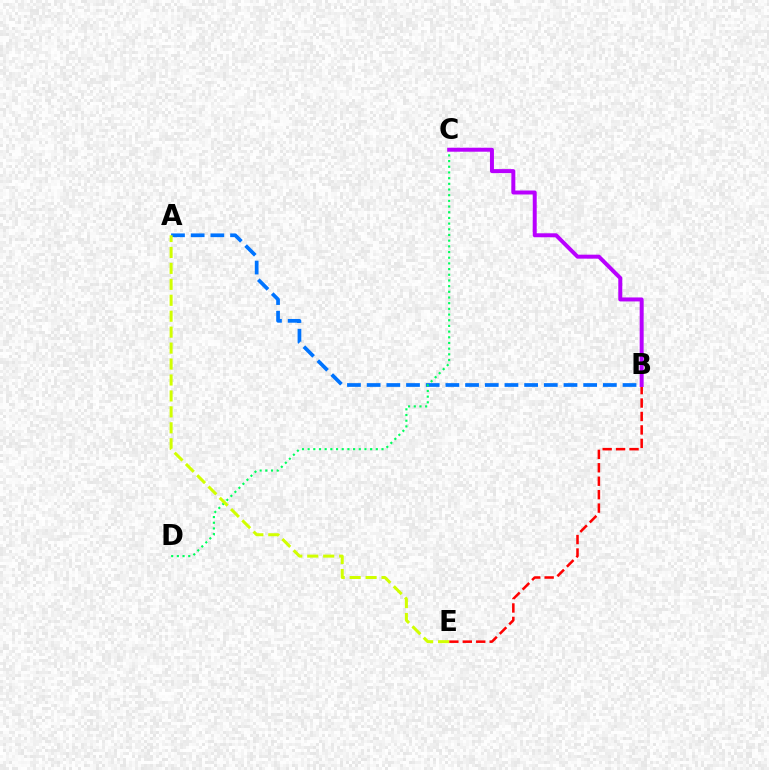{('A', 'B'): [{'color': '#0074ff', 'line_style': 'dashed', 'thickness': 2.67}], ('C', 'D'): [{'color': '#00ff5c', 'line_style': 'dotted', 'thickness': 1.54}], ('B', 'E'): [{'color': '#ff0000', 'line_style': 'dashed', 'thickness': 1.83}], ('A', 'E'): [{'color': '#d1ff00', 'line_style': 'dashed', 'thickness': 2.17}], ('B', 'C'): [{'color': '#b900ff', 'line_style': 'solid', 'thickness': 2.86}]}